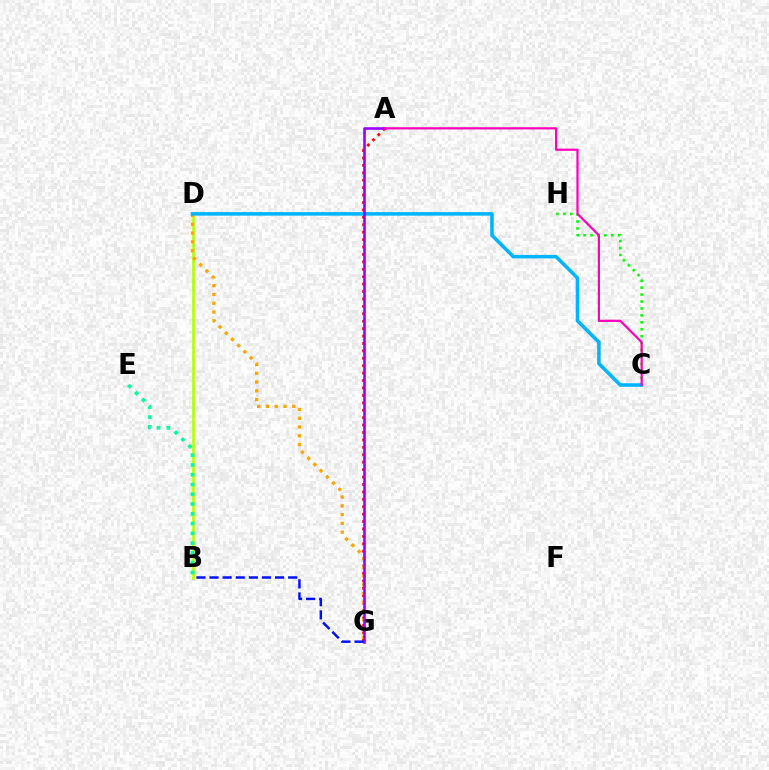{('A', 'G'): [{'color': '#ff0000', 'line_style': 'dotted', 'thickness': 2.02}, {'color': '#9b00ff', 'line_style': 'solid', 'thickness': 1.87}], ('B', 'D'): [{'color': '#b3ff00', 'line_style': 'solid', 'thickness': 1.86}], ('C', 'H'): [{'color': '#08ff00', 'line_style': 'dotted', 'thickness': 1.88}], ('D', 'G'): [{'color': '#ffa500', 'line_style': 'dotted', 'thickness': 2.38}], ('C', 'D'): [{'color': '#00b5ff', 'line_style': 'solid', 'thickness': 2.55}], ('B', 'G'): [{'color': '#0010ff', 'line_style': 'dashed', 'thickness': 1.78}], ('B', 'E'): [{'color': '#00ff9d', 'line_style': 'dotted', 'thickness': 2.65}], ('A', 'C'): [{'color': '#ff00bd', 'line_style': 'solid', 'thickness': 1.6}]}